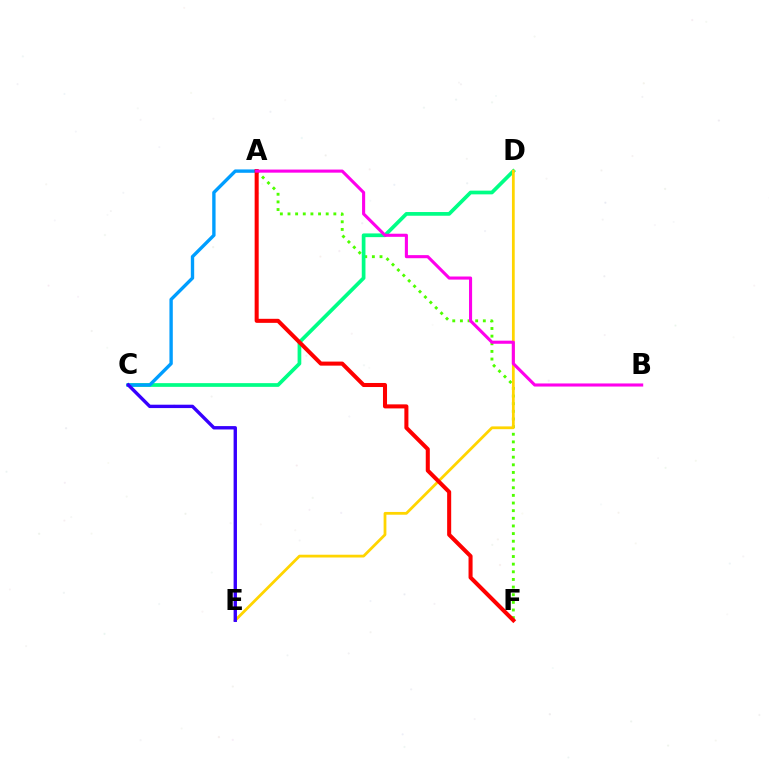{('A', 'F'): [{'color': '#4fff00', 'line_style': 'dotted', 'thickness': 2.08}, {'color': '#ff0000', 'line_style': 'solid', 'thickness': 2.91}], ('C', 'D'): [{'color': '#00ff86', 'line_style': 'solid', 'thickness': 2.67}], ('A', 'C'): [{'color': '#009eff', 'line_style': 'solid', 'thickness': 2.42}], ('D', 'E'): [{'color': '#ffd500', 'line_style': 'solid', 'thickness': 2.0}], ('C', 'E'): [{'color': '#3700ff', 'line_style': 'solid', 'thickness': 2.43}], ('A', 'B'): [{'color': '#ff00ed', 'line_style': 'solid', 'thickness': 2.23}]}